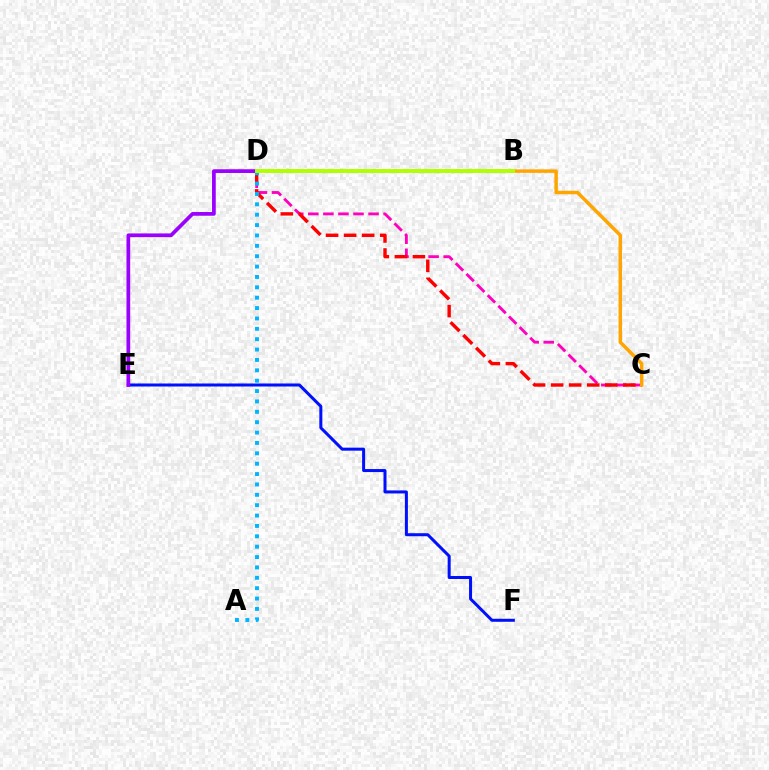{('B', 'D'): [{'color': '#08ff00', 'line_style': 'dotted', 'thickness': 2.22}, {'color': '#00ff9d', 'line_style': 'dotted', 'thickness': 2.87}, {'color': '#b3ff00', 'line_style': 'solid', 'thickness': 2.82}], ('E', 'F'): [{'color': '#0010ff', 'line_style': 'solid', 'thickness': 2.17}], ('C', 'D'): [{'color': '#ff00bd', 'line_style': 'dashed', 'thickness': 2.05}, {'color': '#ff0000', 'line_style': 'dashed', 'thickness': 2.45}], ('D', 'E'): [{'color': '#9b00ff', 'line_style': 'solid', 'thickness': 2.68}], ('B', 'C'): [{'color': '#ffa500', 'line_style': 'solid', 'thickness': 2.5}], ('A', 'D'): [{'color': '#00b5ff', 'line_style': 'dotted', 'thickness': 2.82}]}